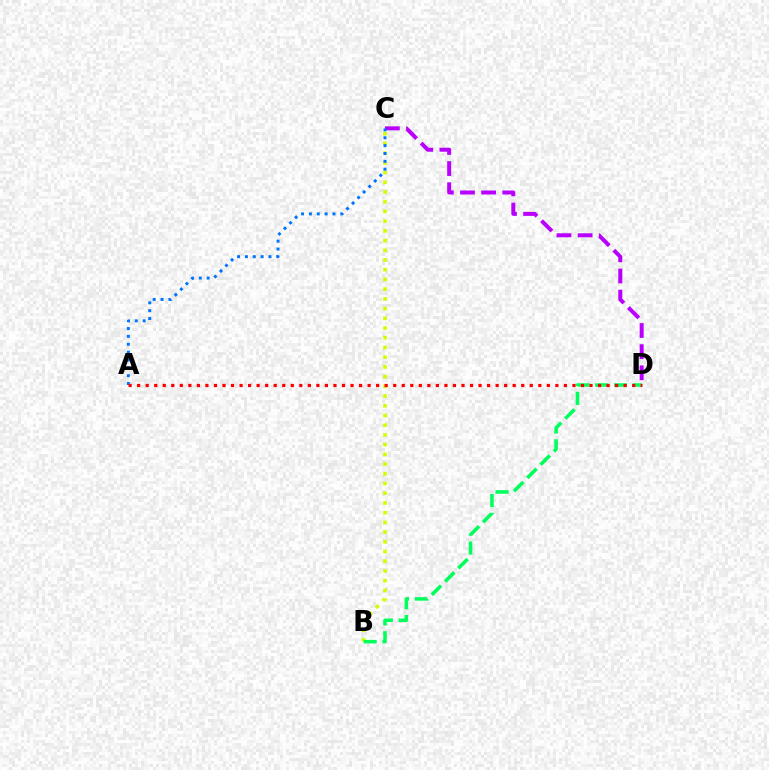{('B', 'C'): [{'color': '#d1ff00', 'line_style': 'dotted', 'thickness': 2.64}], ('C', 'D'): [{'color': '#b900ff', 'line_style': 'dashed', 'thickness': 2.87}], ('A', 'C'): [{'color': '#0074ff', 'line_style': 'dotted', 'thickness': 2.13}], ('B', 'D'): [{'color': '#00ff5c', 'line_style': 'dashed', 'thickness': 2.55}], ('A', 'D'): [{'color': '#ff0000', 'line_style': 'dotted', 'thickness': 2.32}]}